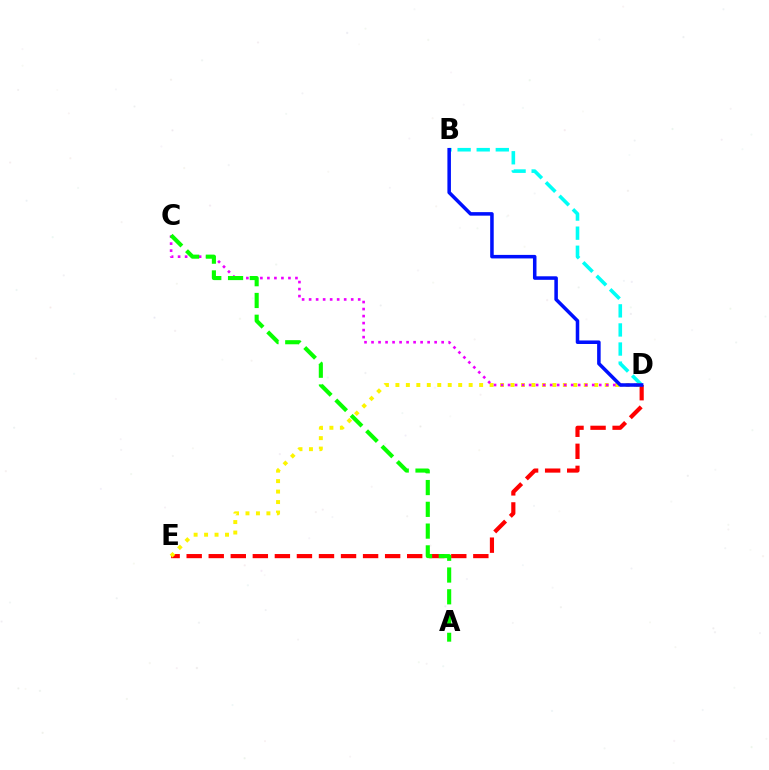{('D', 'E'): [{'color': '#ff0000', 'line_style': 'dashed', 'thickness': 3.0}, {'color': '#fcf500', 'line_style': 'dotted', 'thickness': 2.84}], ('B', 'D'): [{'color': '#00fff6', 'line_style': 'dashed', 'thickness': 2.59}, {'color': '#0010ff', 'line_style': 'solid', 'thickness': 2.54}], ('C', 'D'): [{'color': '#ee00ff', 'line_style': 'dotted', 'thickness': 1.91}], ('A', 'C'): [{'color': '#08ff00', 'line_style': 'dashed', 'thickness': 2.96}]}